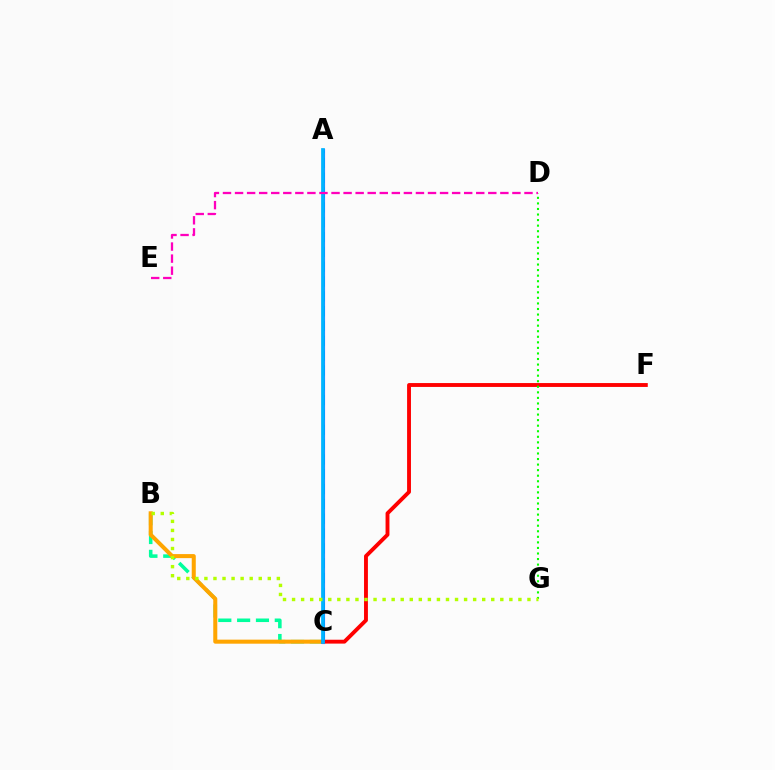{('B', 'C'): [{'color': '#00ff9d', 'line_style': 'dashed', 'thickness': 2.56}, {'color': '#ffa500', 'line_style': 'solid', 'thickness': 2.91}], ('A', 'C'): [{'color': '#9b00ff', 'line_style': 'solid', 'thickness': 2.24}, {'color': '#0010ff', 'line_style': 'dashed', 'thickness': 2.01}, {'color': '#00b5ff', 'line_style': 'solid', 'thickness': 2.69}], ('C', 'F'): [{'color': '#ff0000', 'line_style': 'solid', 'thickness': 2.79}], ('D', 'G'): [{'color': '#08ff00', 'line_style': 'dotted', 'thickness': 1.51}], ('B', 'G'): [{'color': '#b3ff00', 'line_style': 'dotted', 'thickness': 2.46}], ('D', 'E'): [{'color': '#ff00bd', 'line_style': 'dashed', 'thickness': 1.64}]}